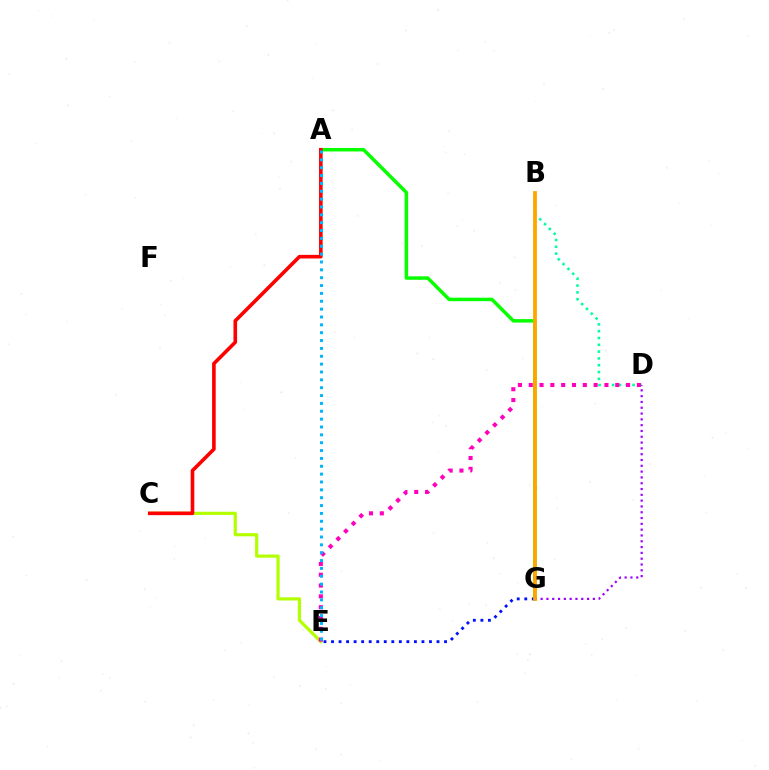{('B', 'D'): [{'color': '#00ff9d', 'line_style': 'dotted', 'thickness': 1.85}], ('C', 'E'): [{'color': '#b3ff00', 'line_style': 'solid', 'thickness': 2.29}], ('A', 'G'): [{'color': '#08ff00', 'line_style': 'solid', 'thickness': 2.51}], ('A', 'C'): [{'color': '#ff0000', 'line_style': 'solid', 'thickness': 2.6}], ('E', 'G'): [{'color': '#0010ff', 'line_style': 'dotted', 'thickness': 2.05}], ('D', 'E'): [{'color': '#ff00bd', 'line_style': 'dotted', 'thickness': 2.94}], ('D', 'G'): [{'color': '#9b00ff', 'line_style': 'dotted', 'thickness': 1.58}], ('B', 'G'): [{'color': '#ffa500', 'line_style': 'solid', 'thickness': 2.71}], ('A', 'E'): [{'color': '#00b5ff', 'line_style': 'dotted', 'thickness': 2.13}]}